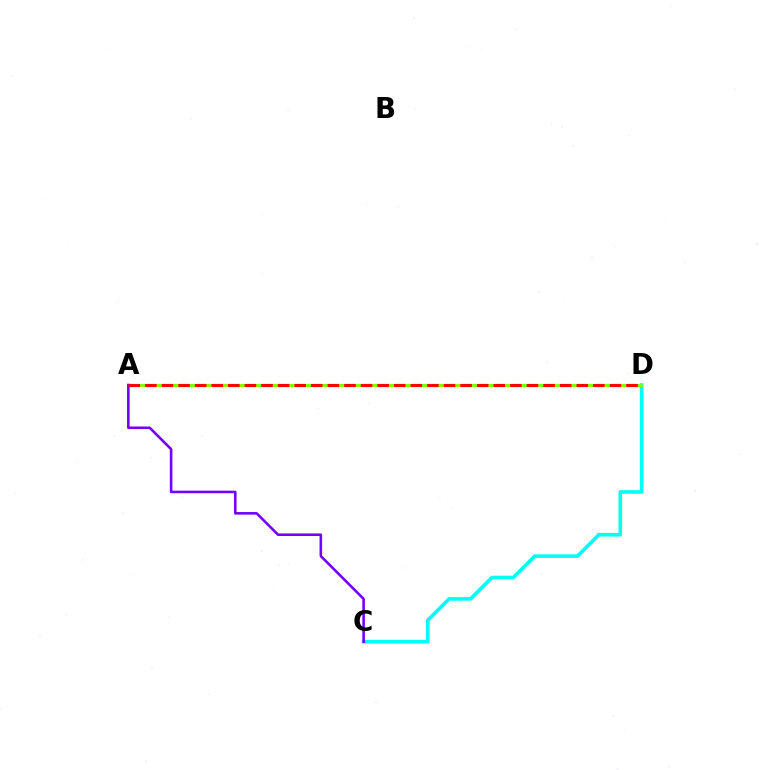{('C', 'D'): [{'color': '#00fff6', 'line_style': 'solid', 'thickness': 2.58}], ('A', 'D'): [{'color': '#84ff00', 'line_style': 'dashed', 'thickness': 2.23}, {'color': '#ff0000', 'line_style': 'dashed', 'thickness': 2.25}], ('A', 'C'): [{'color': '#7200ff', 'line_style': 'solid', 'thickness': 1.86}]}